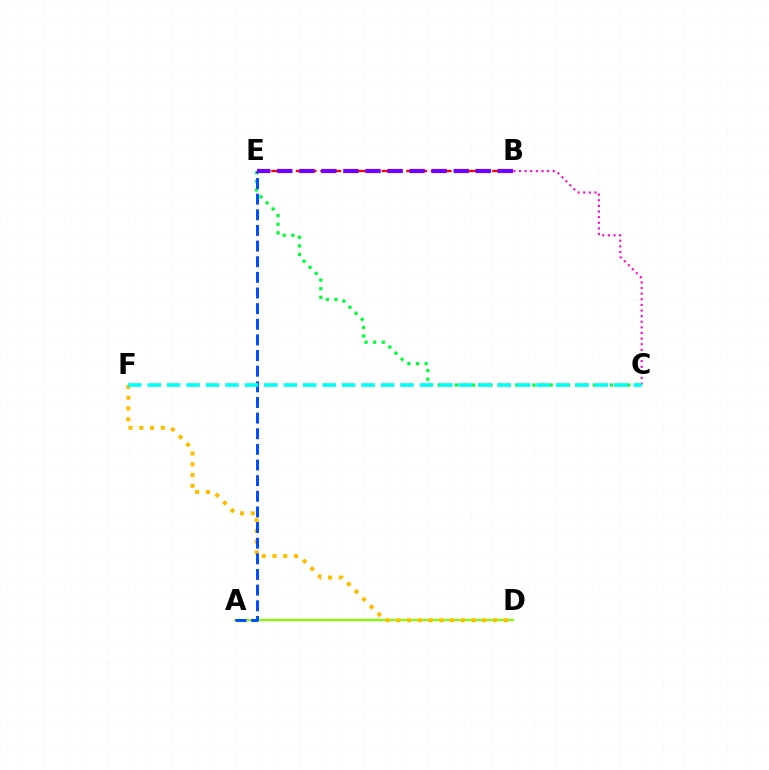{('C', 'E'): [{'color': '#00ff39', 'line_style': 'dotted', 'thickness': 2.34}], ('A', 'D'): [{'color': '#84ff00', 'line_style': 'solid', 'thickness': 1.6}], ('B', 'E'): [{'color': '#ff0000', 'line_style': 'dashed', 'thickness': 1.67}, {'color': '#7200ff', 'line_style': 'dashed', 'thickness': 3.0}], ('D', 'F'): [{'color': '#ffbd00', 'line_style': 'dotted', 'thickness': 2.92}], ('A', 'E'): [{'color': '#004bff', 'line_style': 'dashed', 'thickness': 2.12}], ('B', 'C'): [{'color': '#ff00cf', 'line_style': 'dotted', 'thickness': 1.53}], ('C', 'F'): [{'color': '#00fff6', 'line_style': 'dashed', 'thickness': 2.64}]}